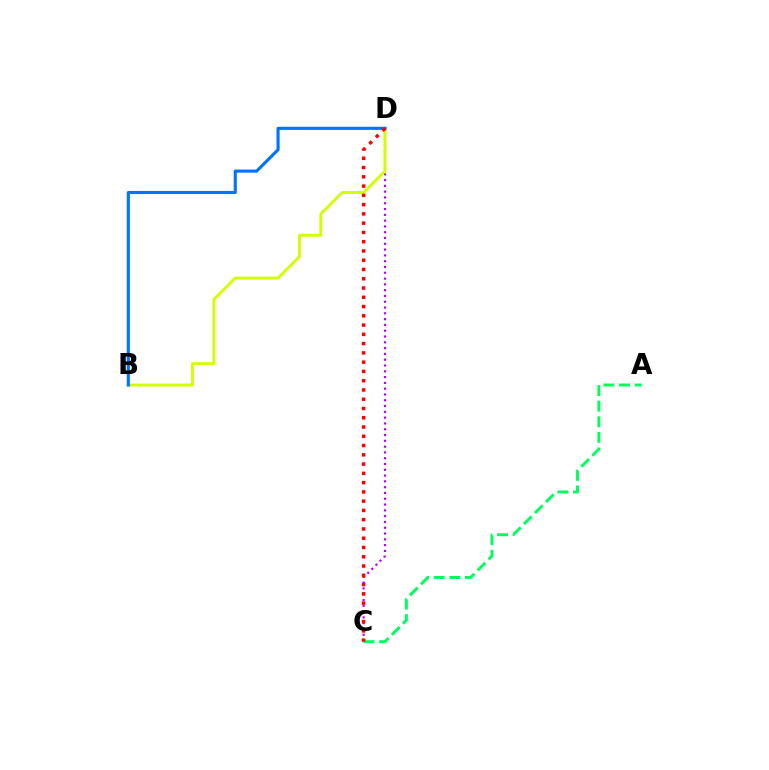{('C', 'D'): [{'color': '#b900ff', 'line_style': 'dotted', 'thickness': 1.57}, {'color': '#ff0000', 'line_style': 'dotted', 'thickness': 2.52}], ('A', 'C'): [{'color': '#00ff5c', 'line_style': 'dashed', 'thickness': 2.12}], ('B', 'D'): [{'color': '#d1ff00', 'line_style': 'solid', 'thickness': 2.1}, {'color': '#0074ff', 'line_style': 'solid', 'thickness': 2.25}]}